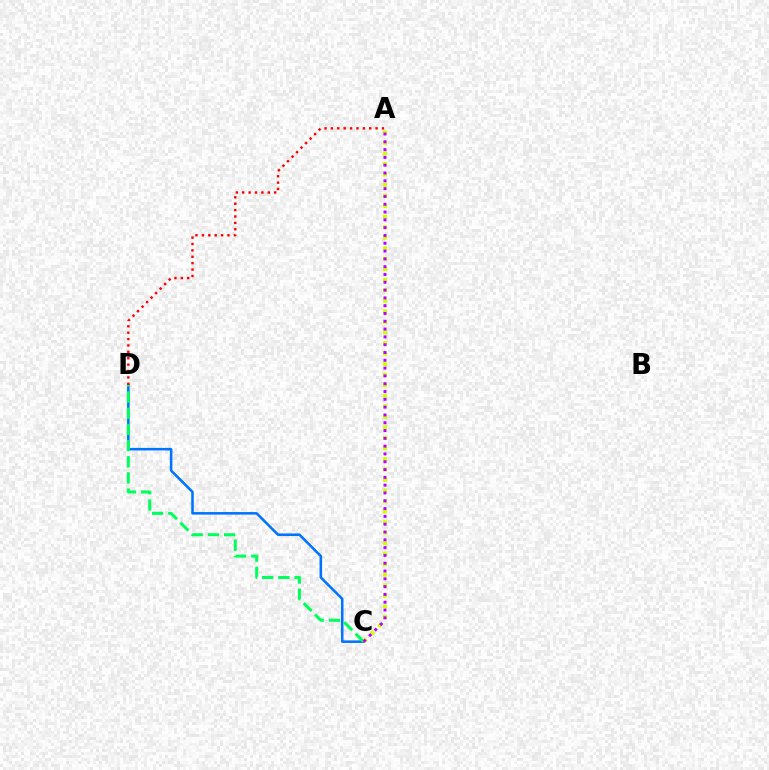{('C', 'D'): [{'color': '#0074ff', 'line_style': 'solid', 'thickness': 1.84}, {'color': '#00ff5c', 'line_style': 'dashed', 'thickness': 2.2}], ('A', 'D'): [{'color': '#ff0000', 'line_style': 'dotted', 'thickness': 1.74}], ('A', 'C'): [{'color': '#d1ff00', 'line_style': 'dotted', 'thickness': 2.86}, {'color': '#b900ff', 'line_style': 'dotted', 'thickness': 2.12}]}